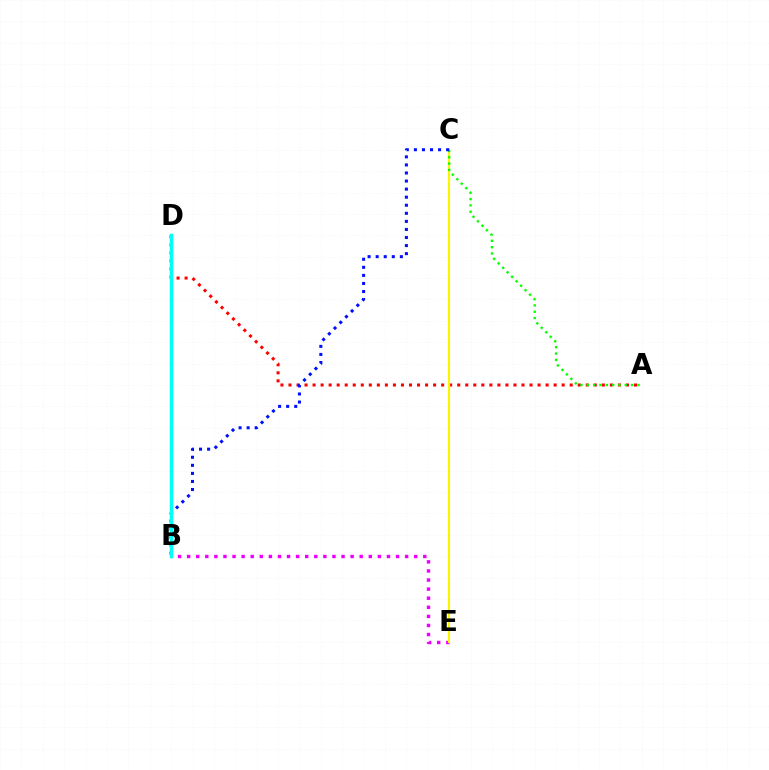{('B', 'E'): [{'color': '#ee00ff', 'line_style': 'dotted', 'thickness': 2.47}], ('A', 'D'): [{'color': '#ff0000', 'line_style': 'dotted', 'thickness': 2.18}], ('C', 'E'): [{'color': '#fcf500', 'line_style': 'solid', 'thickness': 1.56}], ('A', 'C'): [{'color': '#08ff00', 'line_style': 'dotted', 'thickness': 1.72}], ('B', 'C'): [{'color': '#0010ff', 'line_style': 'dotted', 'thickness': 2.19}], ('B', 'D'): [{'color': '#00fff6', 'line_style': 'solid', 'thickness': 2.51}]}